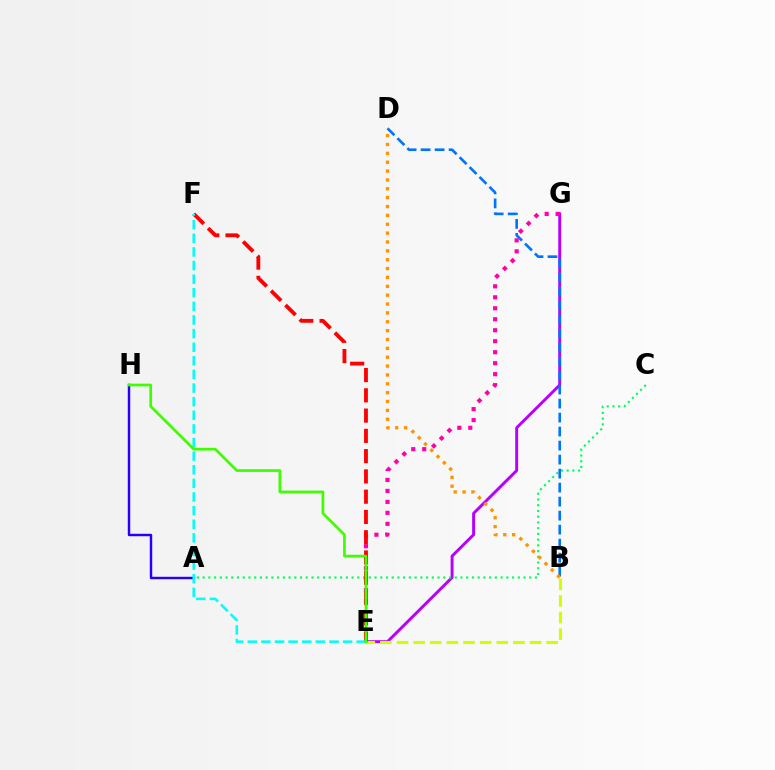{('E', 'G'): [{'color': '#b900ff', 'line_style': 'solid', 'thickness': 2.12}, {'color': '#ff00ac', 'line_style': 'dotted', 'thickness': 2.98}], ('A', 'C'): [{'color': '#00ff5c', 'line_style': 'dotted', 'thickness': 1.56}], ('A', 'H'): [{'color': '#2500ff', 'line_style': 'solid', 'thickness': 1.76}], ('B', 'D'): [{'color': '#0074ff', 'line_style': 'dashed', 'thickness': 1.9}, {'color': '#ff9400', 'line_style': 'dotted', 'thickness': 2.41}], ('B', 'E'): [{'color': '#d1ff00', 'line_style': 'dashed', 'thickness': 2.26}], ('E', 'F'): [{'color': '#ff0000', 'line_style': 'dashed', 'thickness': 2.75}, {'color': '#00fff6', 'line_style': 'dashed', 'thickness': 1.85}], ('E', 'H'): [{'color': '#3dff00', 'line_style': 'solid', 'thickness': 1.96}]}